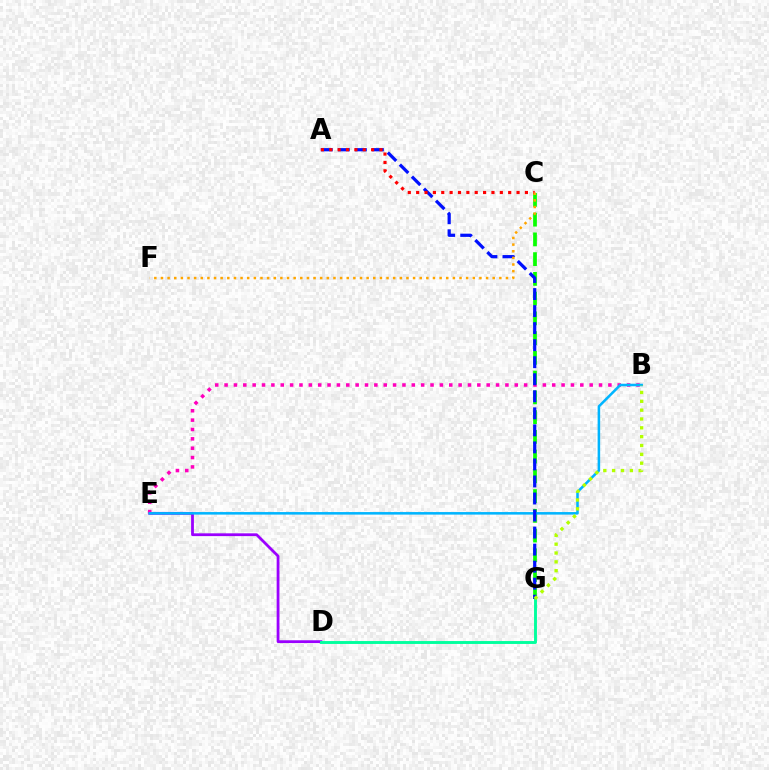{('D', 'E'): [{'color': '#9b00ff', 'line_style': 'solid', 'thickness': 2.01}], ('B', 'E'): [{'color': '#ff00bd', 'line_style': 'dotted', 'thickness': 2.54}, {'color': '#00b5ff', 'line_style': 'solid', 'thickness': 1.83}], ('C', 'G'): [{'color': '#08ff00', 'line_style': 'dashed', 'thickness': 2.68}], ('D', 'G'): [{'color': '#00ff9d', 'line_style': 'solid', 'thickness': 2.09}], ('A', 'G'): [{'color': '#0010ff', 'line_style': 'dashed', 'thickness': 2.31}], ('A', 'C'): [{'color': '#ff0000', 'line_style': 'dotted', 'thickness': 2.27}], ('B', 'G'): [{'color': '#b3ff00', 'line_style': 'dotted', 'thickness': 2.4}], ('C', 'F'): [{'color': '#ffa500', 'line_style': 'dotted', 'thickness': 1.8}]}